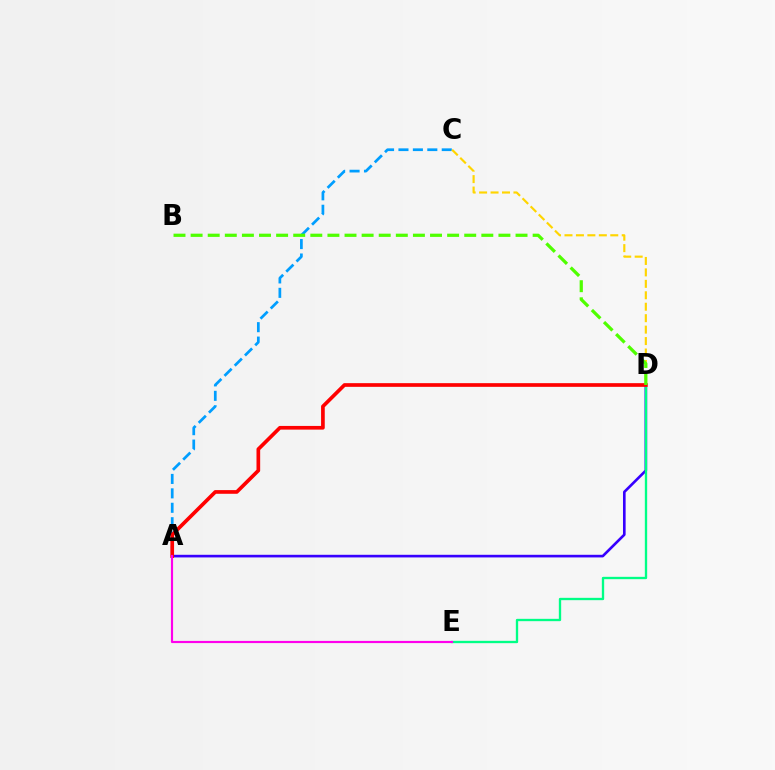{('A', 'D'): [{'color': '#3700ff', 'line_style': 'solid', 'thickness': 1.9}, {'color': '#ff0000', 'line_style': 'solid', 'thickness': 2.65}], ('A', 'C'): [{'color': '#009eff', 'line_style': 'dashed', 'thickness': 1.96}], ('C', 'D'): [{'color': '#ffd500', 'line_style': 'dashed', 'thickness': 1.55}], ('D', 'E'): [{'color': '#00ff86', 'line_style': 'solid', 'thickness': 1.68}], ('B', 'D'): [{'color': '#4fff00', 'line_style': 'dashed', 'thickness': 2.32}], ('A', 'E'): [{'color': '#ff00ed', 'line_style': 'solid', 'thickness': 1.56}]}